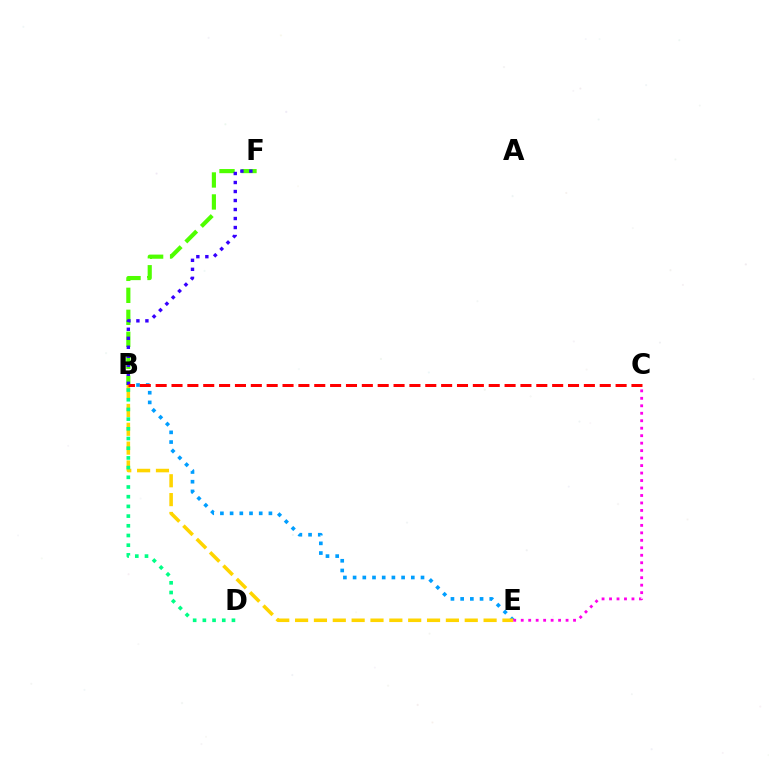{('B', 'E'): [{'color': '#009eff', 'line_style': 'dotted', 'thickness': 2.64}, {'color': '#ffd500', 'line_style': 'dashed', 'thickness': 2.56}], ('B', 'F'): [{'color': '#4fff00', 'line_style': 'dashed', 'thickness': 2.99}, {'color': '#3700ff', 'line_style': 'dotted', 'thickness': 2.45}], ('B', 'D'): [{'color': '#00ff86', 'line_style': 'dotted', 'thickness': 2.63}], ('B', 'C'): [{'color': '#ff0000', 'line_style': 'dashed', 'thickness': 2.15}], ('C', 'E'): [{'color': '#ff00ed', 'line_style': 'dotted', 'thickness': 2.03}]}